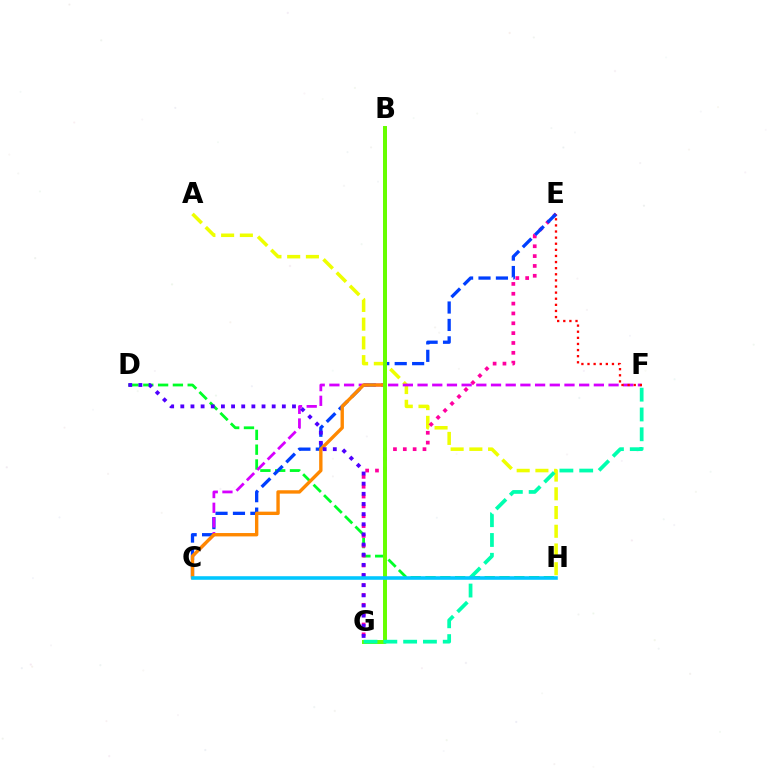{('D', 'H'): [{'color': '#00ff27', 'line_style': 'dashed', 'thickness': 2.01}], ('A', 'H'): [{'color': '#eeff00', 'line_style': 'dashed', 'thickness': 2.54}], ('E', 'G'): [{'color': '#ff00a0', 'line_style': 'dotted', 'thickness': 2.67}], ('C', 'E'): [{'color': '#003fff', 'line_style': 'dashed', 'thickness': 2.37}], ('C', 'F'): [{'color': '#d600ff', 'line_style': 'dashed', 'thickness': 2.0}], ('E', 'F'): [{'color': '#ff0000', 'line_style': 'dotted', 'thickness': 1.66}], ('B', 'C'): [{'color': '#ff8800', 'line_style': 'solid', 'thickness': 2.43}], ('B', 'G'): [{'color': '#66ff00', 'line_style': 'solid', 'thickness': 2.85}], ('D', 'G'): [{'color': '#4f00ff', 'line_style': 'dotted', 'thickness': 2.76}], ('F', 'G'): [{'color': '#00ffaf', 'line_style': 'dashed', 'thickness': 2.69}], ('C', 'H'): [{'color': '#00c7ff', 'line_style': 'solid', 'thickness': 2.57}]}